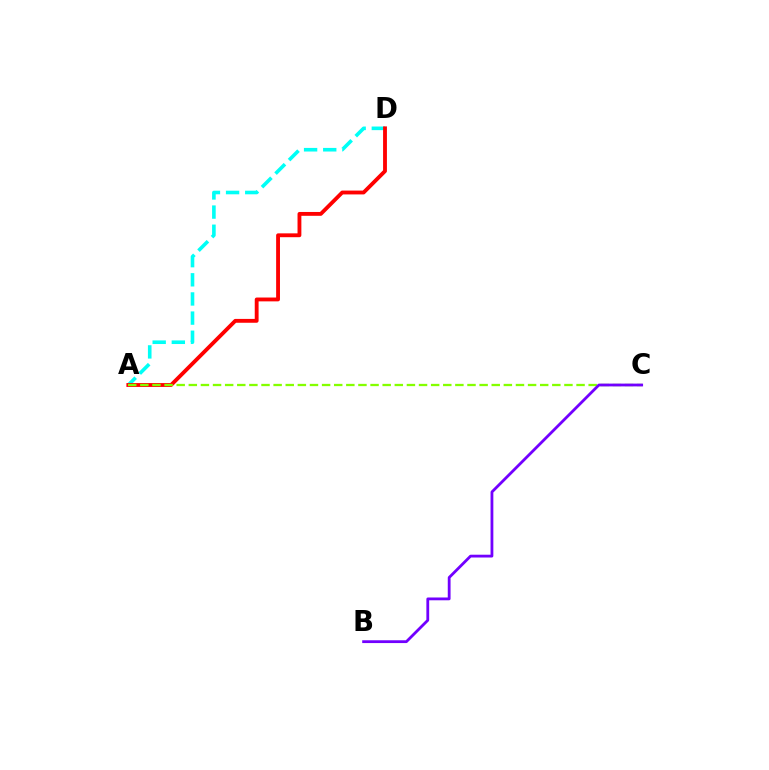{('A', 'D'): [{'color': '#00fff6', 'line_style': 'dashed', 'thickness': 2.6}, {'color': '#ff0000', 'line_style': 'solid', 'thickness': 2.77}], ('A', 'C'): [{'color': '#84ff00', 'line_style': 'dashed', 'thickness': 1.65}], ('B', 'C'): [{'color': '#7200ff', 'line_style': 'solid', 'thickness': 2.02}]}